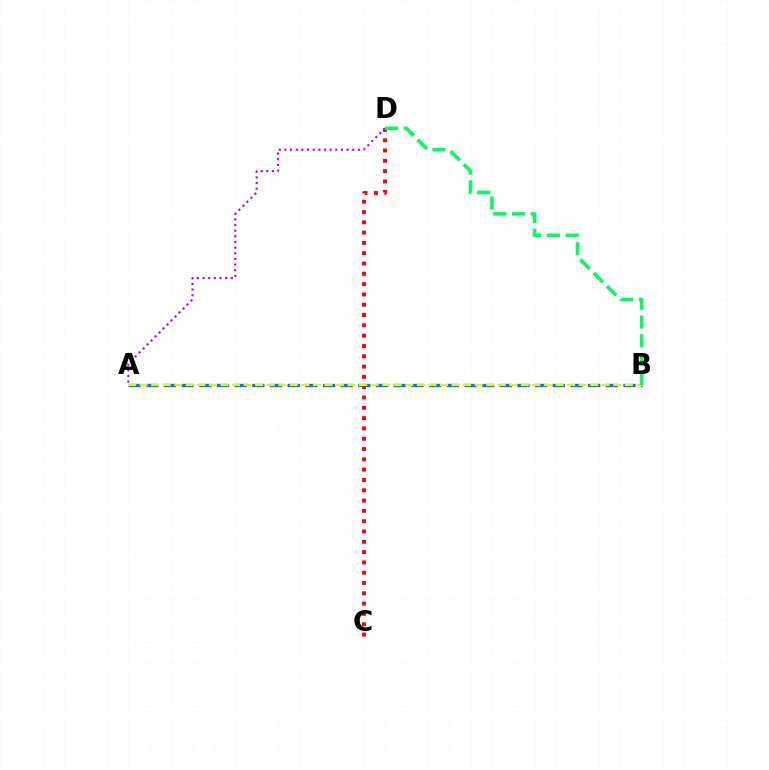{('A', 'B'): [{'color': '#0074ff', 'line_style': 'dashed', 'thickness': 2.4}, {'color': '#d1ff00', 'line_style': 'dashed', 'thickness': 1.57}], ('C', 'D'): [{'color': '#ff0000', 'line_style': 'dotted', 'thickness': 2.8}], ('A', 'D'): [{'color': '#b900ff', 'line_style': 'dotted', 'thickness': 1.53}], ('B', 'D'): [{'color': '#00ff5c', 'line_style': 'dashed', 'thickness': 2.55}]}